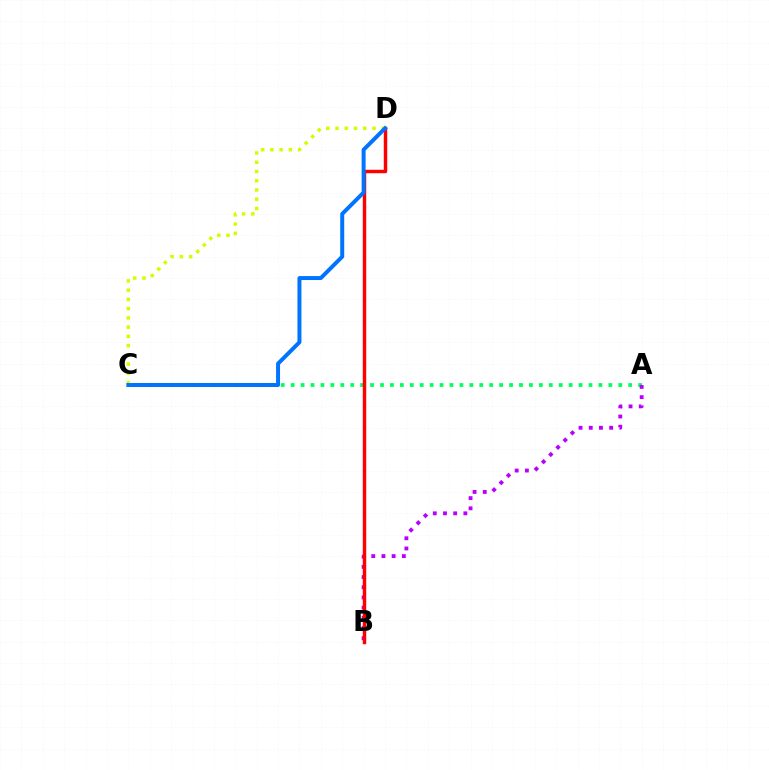{('A', 'C'): [{'color': '#00ff5c', 'line_style': 'dotted', 'thickness': 2.7}], ('A', 'B'): [{'color': '#b900ff', 'line_style': 'dotted', 'thickness': 2.77}], ('B', 'D'): [{'color': '#ff0000', 'line_style': 'solid', 'thickness': 2.48}], ('C', 'D'): [{'color': '#d1ff00', 'line_style': 'dotted', 'thickness': 2.51}, {'color': '#0074ff', 'line_style': 'solid', 'thickness': 2.86}]}